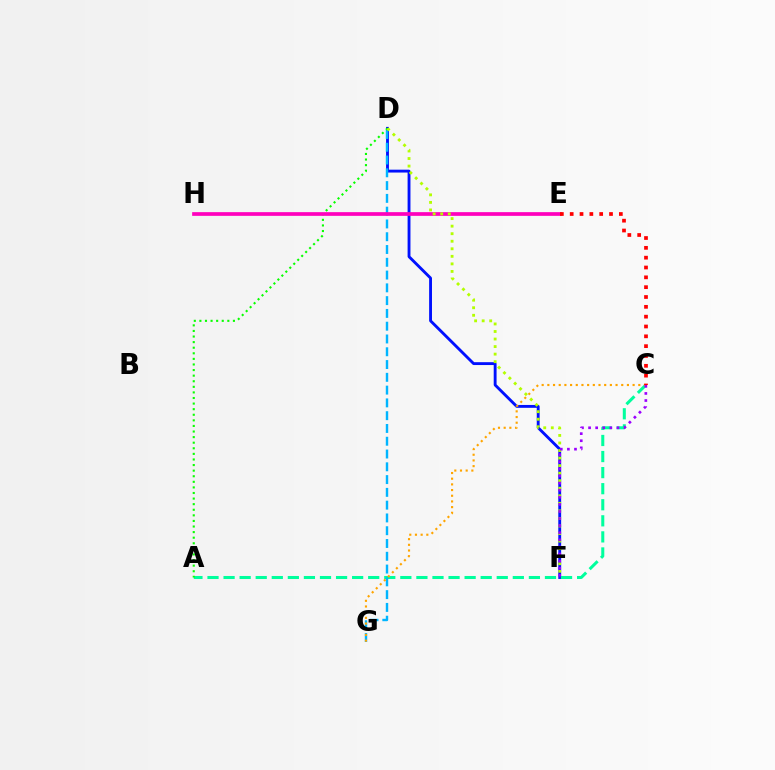{('D', 'F'): [{'color': '#0010ff', 'line_style': 'solid', 'thickness': 2.06}, {'color': '#b3ff00', 'line_style': 'dotted', 'thickness': 2.05}], ('A', 'C'): [{'color': '#00ff9d', 'line_style': 'dashed', 'thickness': 2.18}], ('D', 'G'): [{'color': '#00b5ff', 'line_style': 'dashed', 'thickness': 1.74}], ('A', 'D'): [{'color': '#08ff00', 'line_style': 'dotted', 'thickness': 1.52}], ('C', 'G'): [{'color': '#ffa500', 'line_style': 'dotted', 'thickness': 1.54}], ('E', 'H'): [{'color': '#ff00bd', 'line_style': 'solid', 'thickness': 2.67}], ('C', 'E'): [{'color': '#ff0000', 'line_style': 'dotted', 'thickness': 2.67}], ('C', 'F'): [{'color': '#9b00ff', 'line_style': 'dotted', 'thickness': 1.93}]}